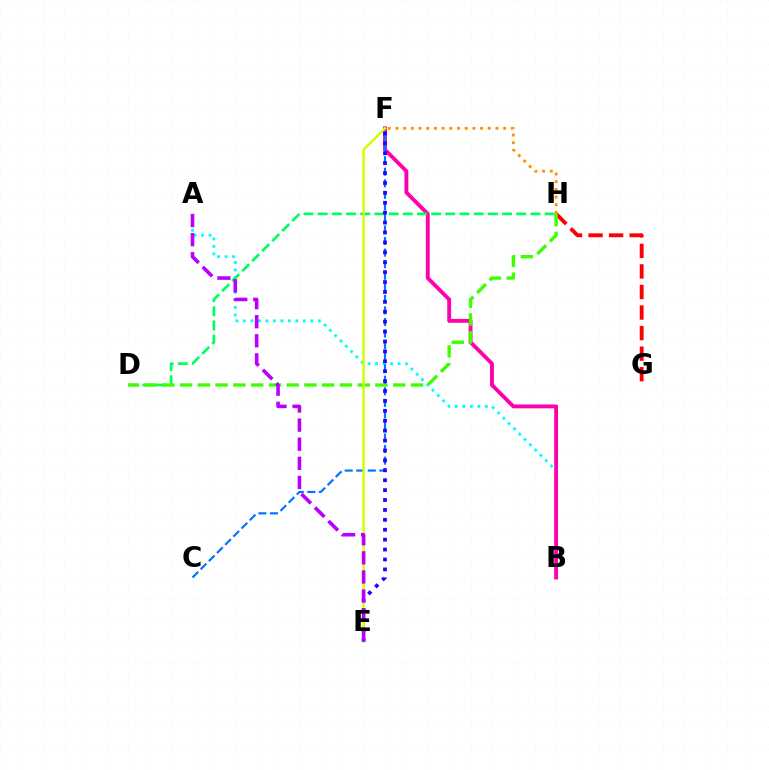{('A', 'B'): [{'color': '#00fff6', 'line_style': 'dotted', 'thickness': 2.04}], ('B', 'F'): [{'color': '#ff00ac', 'line_style': 'solid', 'thickness': 2.78}], ('G', 'H'): [{'color': '#ff0000', 'line_style': 'dashed', 'thickness': 2.79}], ('D', 'H'): [{'color': '#00ff5c', 'line_style': 'dashed', 'thickness': 1.93}, {'color': '#3dff00', 'line_style': 'dashed', 'thickness': 2.41}], ('C', 'F'): [{'color': '#0074ff', 'line_style': 'dashed', 'thickness': 1.57}], ('E', 'F'): [{'color': '#d1ff00', 'line_style': 'solid', 'thickness': 1.76}, {'color': '#2500ff', 'line_style': 'dotted', 'thickness': 2.69}], ('F', 'H'): [{'color': '#ff9400', 'line_style': 'dotted', 'thickness': 2.09}], ('A', 'E'): [{'color': '#b900ff', 'line_style': 'dashed', 'thickness': 2.59}]}